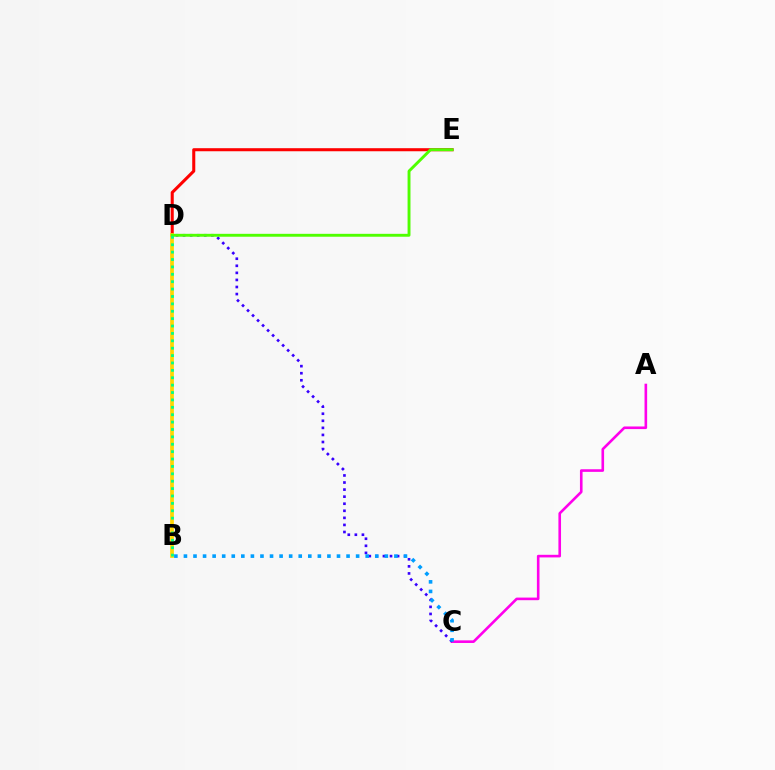{('A', 'C'): [{'color': '#ff00ed', 'line_style': 'solid', 'thickness': 1.88}], ('C', 'D'): [{'color': '#3700ff', 'line_style': 'dotted', 'thickness': 1.92}], ('D', 'E'): [{'color': '#ff0000', 'line_style': 'solid', 'thickness': 2.2}, {'color': '#4fff00', 'line_style': 'solid', 'thickness': 2.09}], ('B', 'D'): [{'color': '#ffd500', 'line_style': 'solid', 'thickness': 2.68}, {'color': '#00ff86', 'line_style': 'dotted', 'thickness': 2.01}], ('B', 'C'): [{'color': '#009eff', 'line_style': 'dotted', 'thickness': 2.6}]}